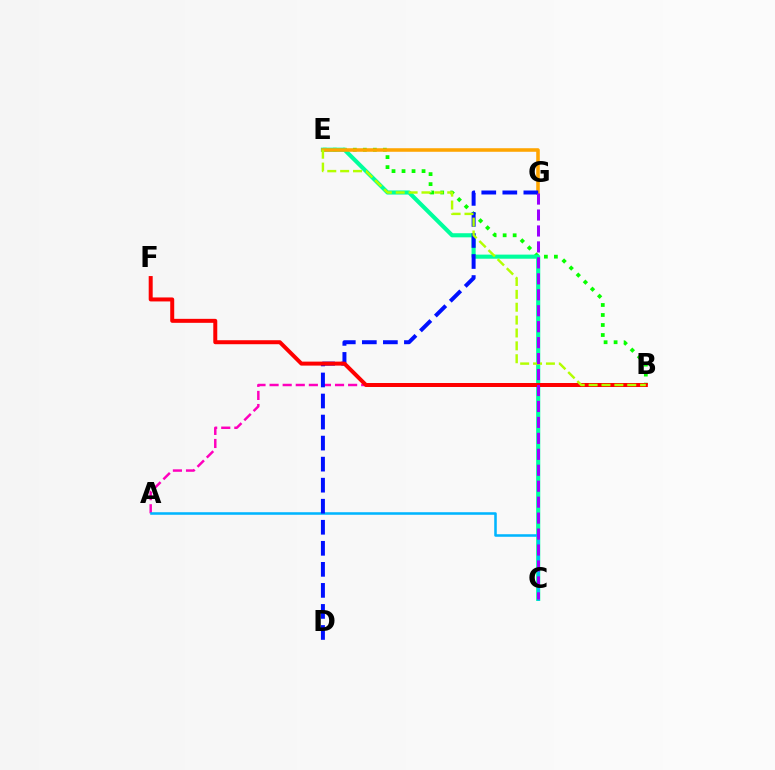{('B', 'E'): [{'color': '#08ff00', 'line_style': 'dotted', 'thickness': 2.72}, {'color': '#b3ff00', 'line_style': 'dashed', 'thickness': 1.75}], ('C', 'E'): [{'color': '#00ff9d', 'line_style': 'solid', 'thickness': 2.96}], ('E', 'G'): [{'color': '#ffa500', 'line_style': 'solid', 'thickness': 2.55}], ('A', 'B'): [{'color': '#ff00bd', 'line_style': 'dashed', 'thickness': 1.78}], ('A', 'C'): [{'color': '#00b5ff', 'line_style': 'solid', 'thickness': 1.84}], ('D', 'G'): [{'color': '#0010ff', 'line_style': 'dashed', 'thickness': 2.86}], ('B', 'F'): [{'color': '#ff0000', 'line_style': 'solid', 'thickness': 2.87}], ('C', 'G'): [{'color': '#9b00ff', 'line_style': 'dashed', 'thickness': 2.17}]}